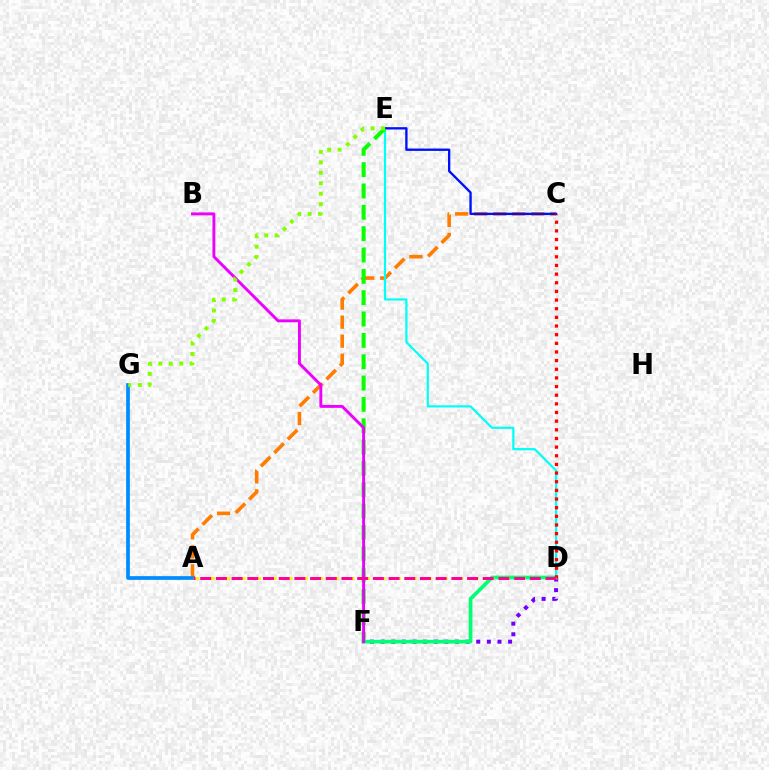{('A', 'C'): [{'color': '#ff7c00', 'line_style': 'dashed', 'thickness': 2.58}], ('D', 'E'): [{'color': '#00fff6', 'line_style': 'solid', 'thickness': 1.59}], ('A', 'G'): [{'color': '#008cff', 'line_style': 'solid', 'thickness': 2.67}], ('C', 'E'): [{'color': '#0010ff', 'line_style': 'solid', 'thickness': 1.69}], ('E', 'F'): [{'color': '#08ff00', 'line_style': 'dashed', 'thickness': 2.9}], ('D', 'F'): [{'color': '#7200ff', 'line_style': 'dotted', 'thickness': 2.89}, {'color': '#00ff74', 'line_style': 'solid', 'thickness': 2.68}], ('C', 'D'): [{'color': '#ff0000', 'line_style': 'dotted', 'thickness': 2.35}], ('A', 'D'): [{'color': '#fcf500', 'line_style': 'dashed', 'thickness': 2.11}, {'color': '#ff0094', 'line_style': 'dashed', 'thickness': 2.13}], ('B', 'F'): [{'color': '#ee00ff', 'line_style': 'solid', 'thickness': 2.1}], ('E', 'G'): [{'color': '#84ff00', 'line_style': 'dotted', 'thickness': 2.84}]}